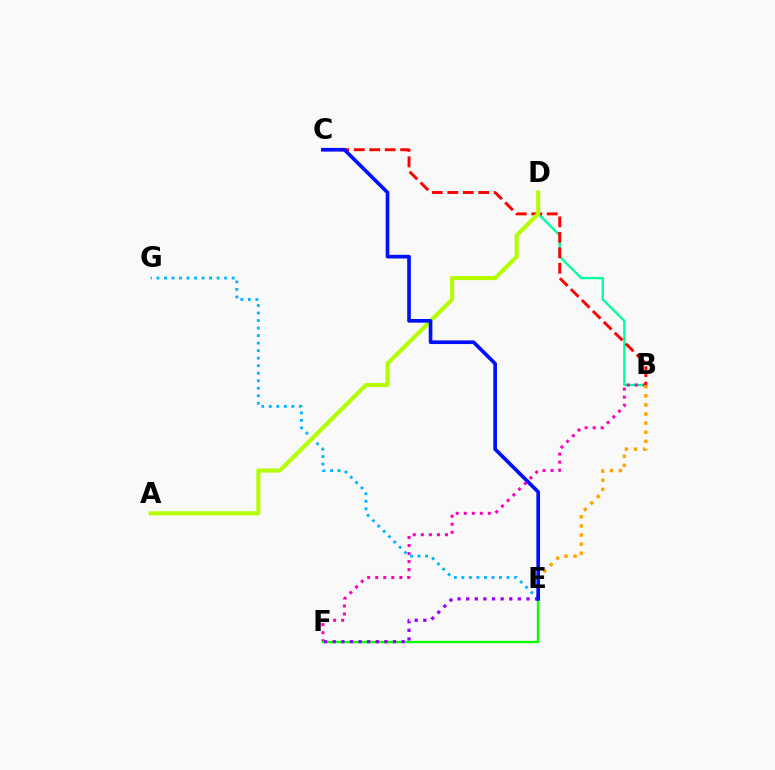{('B', 'D'): [{'color': '#00ff9d', 'line_style': 'solid', 'thickness': 1.69}], ('B', 'F'): [{'color': '#ff00bd', 'line_style': 'dotted', 'thickness': 2.18}], ('B', 'C'): [{'color': '#ff0000', 'line_style': 'dashed', 'thickness': 2.1}], ('B', 'E'): [{'color': '#ffa500', 'line_style': 'dotted', 'thickness': 2.47}], ('E', 'G'): [{'color': '#00b5ff', 'line_style': 'dotted', 'thickness': 2.04}], ('E', 'F'): [{'color': '#08ff00', 'line_style': 'solid', 'thickness': 1.69}, {'color': '#9b00ff', 'line_style': 'dotted', 'thickness': 2.34}], ('A', 'D'): [{'color': '#b3ff00', 'line_style': 'solid', 'thickness': 2.94}], ('C', 'E'): [{'color': '#0010ff', 'line_style': 'solid', 'thickness': 2.63}]}